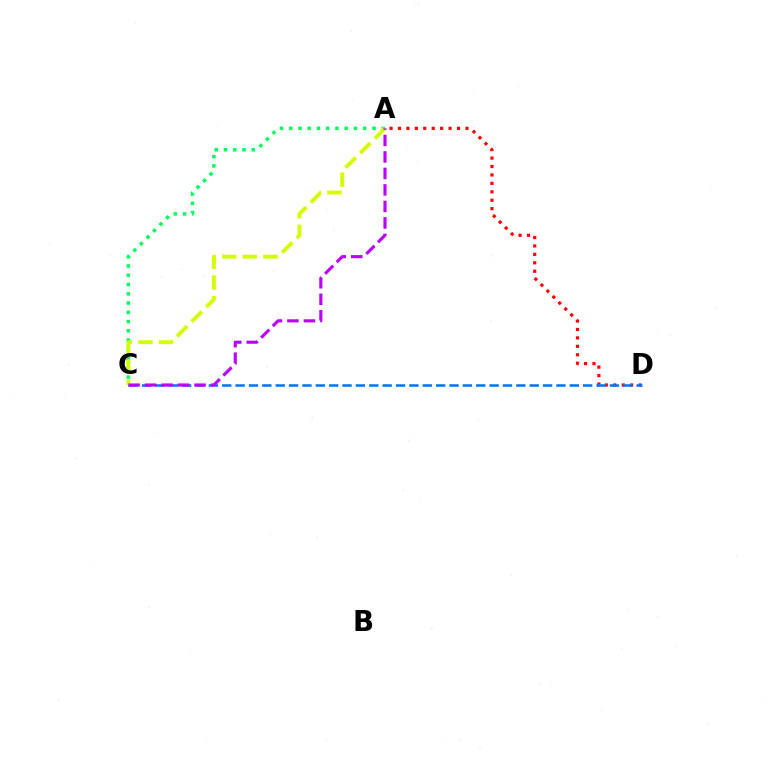{('A', 'C'): [{'color': '#00ff5c', 'line_style': 'dotted', 'thickness': 2.52}, {'color': '#d1ff00', 'line_style': 'dashed', 'thickness': 2.8}, {'color': '#b900ff', 'line_style': 'dashed', 'thickness': 2.24}], ('A', 'D'): [{'color': '#ff0000', 'line_style': 'dotted', 'thickness': 2.29}], ('C', 'D'): [{'color': '#0074ff', 'line_style': 'dashed', 'thickness': 1.82}]}